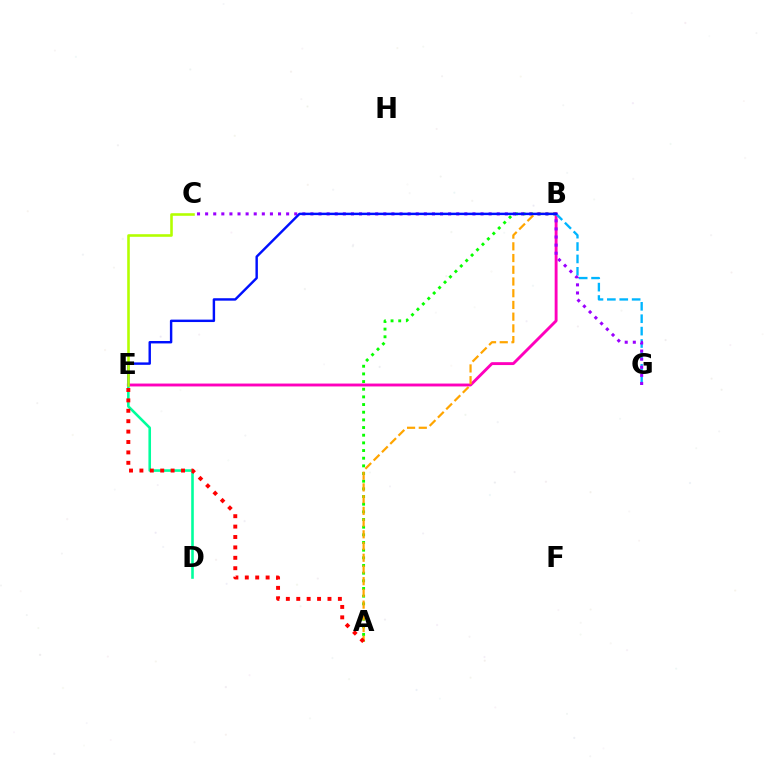{('B', 'E'): [{'color': '#ff00bd', 'line_style': 'solid', 'thickness': 2.08}, {'color': '#0010ff', 'line_style': 'solid', 'thickness': 1.75}], ('B', 'G'): [{'color': '#00b5ff', 'line_style': 'dashed', 'thickness': 1.68}], ('A', 'B'): [{'color': '#08ff00', 'line_style': 'dotted', 'thickness': 2.08}, {'color': '#ffa500', 'line_style': 'dashed', 'thickness': 1.59}], ('D', 'E'): [{'color': '#00ff9d', 'line_style': 'solid', 'thickness': 1.87}], ('C', 'G'): [{'color': '#9b00ff', 'line_style': 'dotted', 'thickness': 2.2}], ('C', 'E'): [{'color': '#b3ff00', 'line_style': 'solid', 'thickness': 1.87}], ('A', 'E'): [{'color': '#ff0000', 'line_style': 'dotted', 'thickness': 2.83}]}